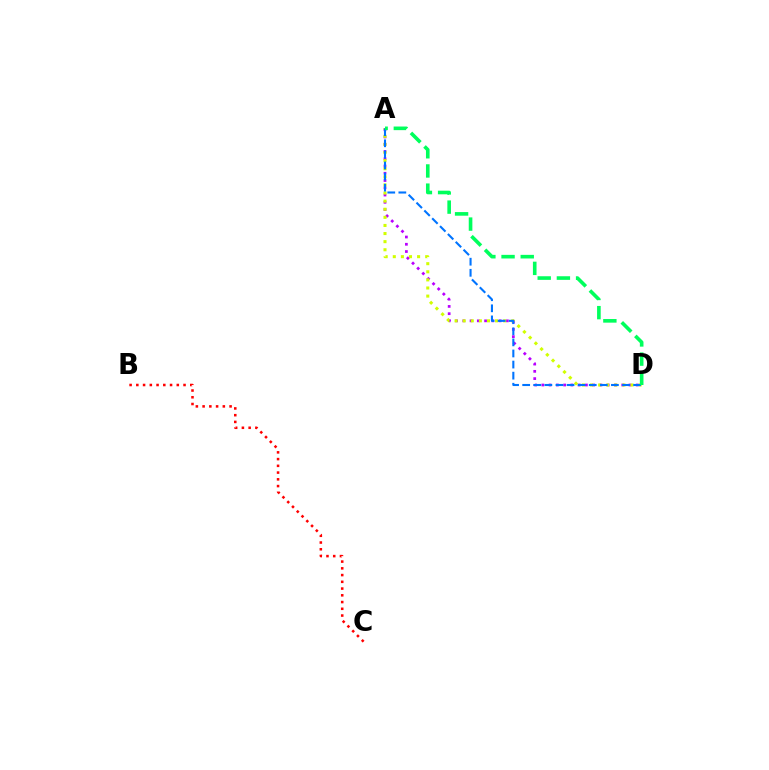{('A', 'D'): [{'color': '#b900ff', 'line_style': 'dotted', 'thickness': 1.97}, {'color': '#d1ff00', 'line_style': 'dotted', 'thickness': 2.2}, {'color': '#0074ff', 'line_style': 'dashed', 'thickness': 1.51}, {'color': '#00ff5c', 'line_style': 'dashed', 'thickness': 2.61}], ('B', 'C'): [{'color': '#ff0000', 'line_style': 'dotted', 'thickness': 1.83}]}